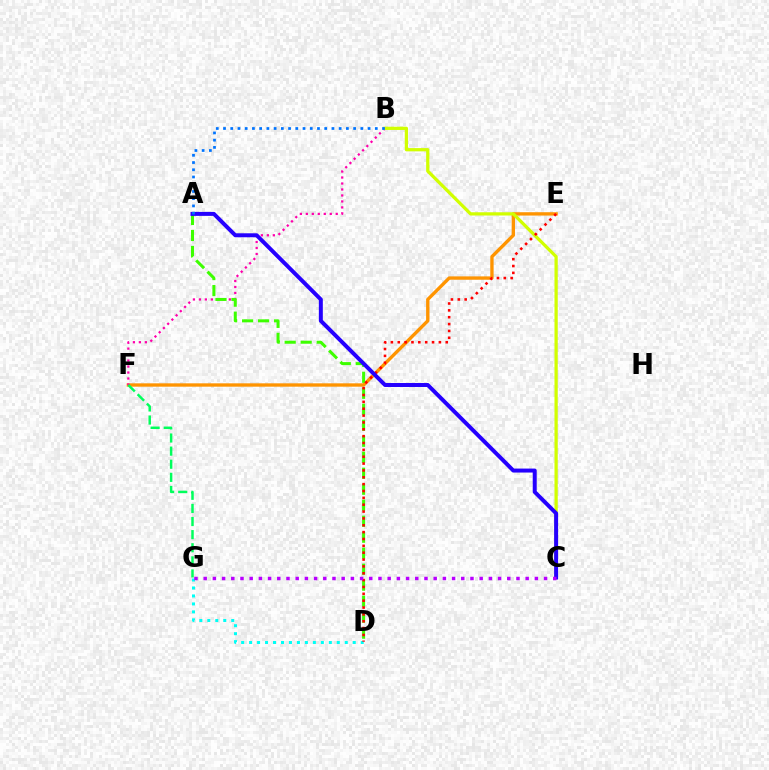{('E', 'F'): [{'color': '#ff9400', 'line_style': 'solid', 'thickness': 2.41}], ('D', 'G'): [{'color': '#00fff6', 'line_style': 'dotted', 'thickness': 2.17}], ('B', 'F'): [{'color': '#ff00ac', 'line_style': 'dotted', 'thickness': 1.62}], ('A', 'D'): [{'color': '#3dff00', 'line_style': 'dashed', 'thickness': 2.17}], ('B', 'C'): [{'color': '#d1ff00', 'line_style': 'solid', 'thickness': 2.34}], ('D', 'E'): [{'color': '#ff0000', 'line_style': 'dotted', 'thickness': 1.86}], ('A', 'C'): [{'color': '#2500ff', 'line_style': 'solid', 'thickness': 2.86}], ('A', 'B'): [{'color': '#0074ff', 'line_style': 'dotted', 'thickness': 1.96}], ('F', 'G'): [{'color': '#00ff5c', 'line_style': 'dashed', 'thickness': 1.78}], ('C', 'G'): [{'color': '#b900ff', 'line_style': 'dotted', 'thickness': 2.5}]}